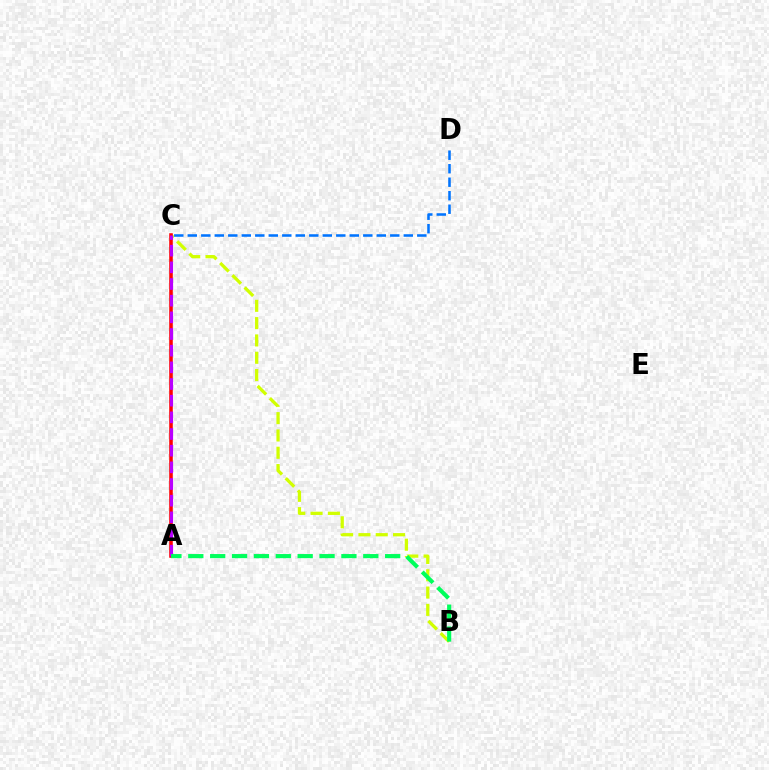{('B', 'C'): [{'color': '#d1ff00', 'line_style': 'dashed', 'thickness': 2.35}], ('A', 'C'): [{'color': '#ff0000', 'line_style': 'solid', 'thickness': 2.56}, {'color': '#b900ff', 'line_style': 'dashed', 'thickness': 2.26}], ('C', 'D'): [{'color': '#0074ff', 'line_style': 'dashed', 'thickness': 1.83}], ('A', 'B'): [{'color': '#00ff5c', 'line_style': 'dashed', 'thickness': 2.97}]}